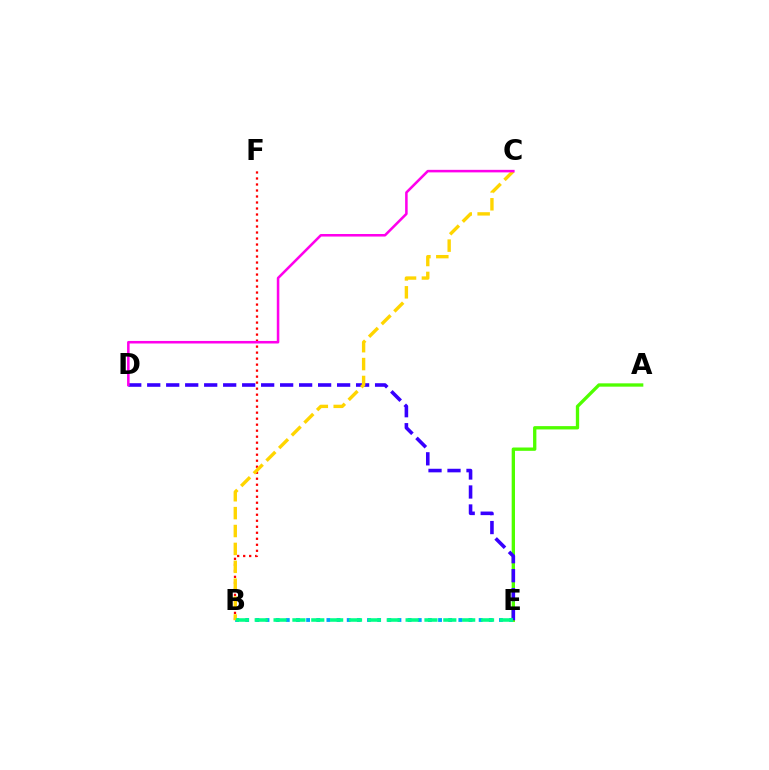{('A', 'E'): [{'color': '#4fff00', 'line_style': 'solid', 'thickness': 2.39}], ('D', 'E'): [{'color': '#3700ff', 'line_style': 'dashed', 'thickness': 2.58}], ('B', 'F'): [{'color': '#ff0000', 'line_style': 'dotted', 'thickness': 1.63}], ('B', 'E'): [{'color': '#009eff', 'line_style': 'dotted', 'thickness': 2.76}, {'color': '#00ff86', 'line_style': 'dashed', 'thickness': 2.56}], ('B', 'C'): [{'color': '#ffd500', 'line_style': 'dashed', 'thickness': 2.43}], ('C', 'D'): [{'color': '#ff00ed', 'line_style': 'solid', 'thickness': 1.83}]}